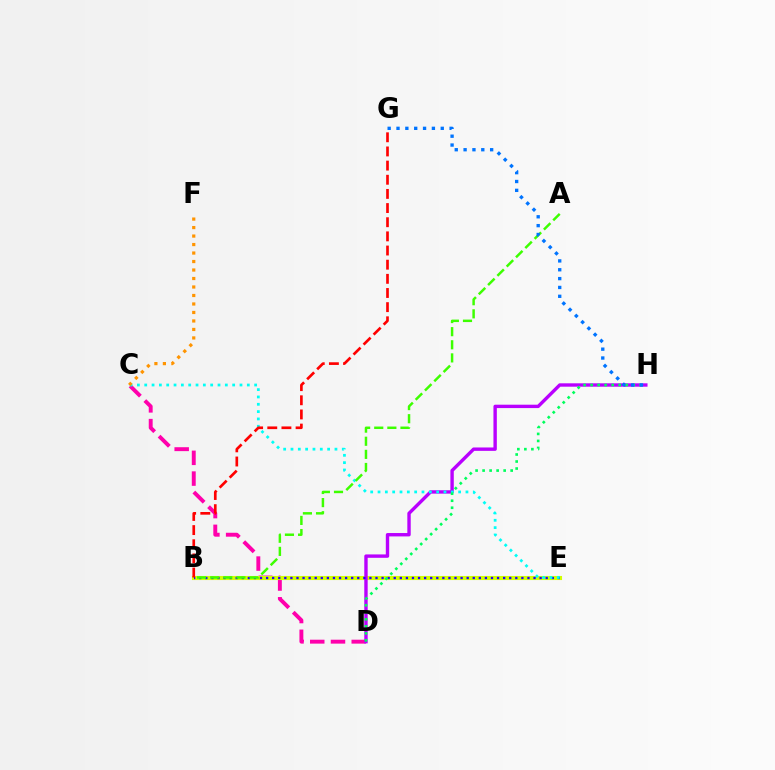{('C', 'D'): [{'color': '#ff00ac', 'line_style': 'dashed', 'thickness': 2.82}], ('B', 'E'): [{'color': '#d1ff00', 'line_style': 'solid', 'thickness': 2.95}, {'color': '#2500ff', 'line_style': 'dotted', 'thickness': 1.65}], ('D', 'H'): [{'color': '#b900ff', 'line_style': 'solid', 'thickness': 2.44}, {'color': '#00ff5c', 'line_style': 'dotted', 'thickness': 1.91}], ('C', 'E'): [{'color': '#00fff6', 'line_style': 'dotted', 'thickness': 1.99}], ('A', 'B'): [{'color': '#3dff00', 'line_style': 'dashed', 'thickness': 1.78}], ('B', 'G'): [{'color': '#ff0000', 'line_style': 'dashed', 'thickness': 1.92}], ('C', 'F'): [{'color': '#ff9400', 'line_style': 'dotted', 'thickness': 2.31}], ('G', 'H'): [{'color': '#0074ff', 'line_style': 'dotted', 'thickness': 2.4}]}